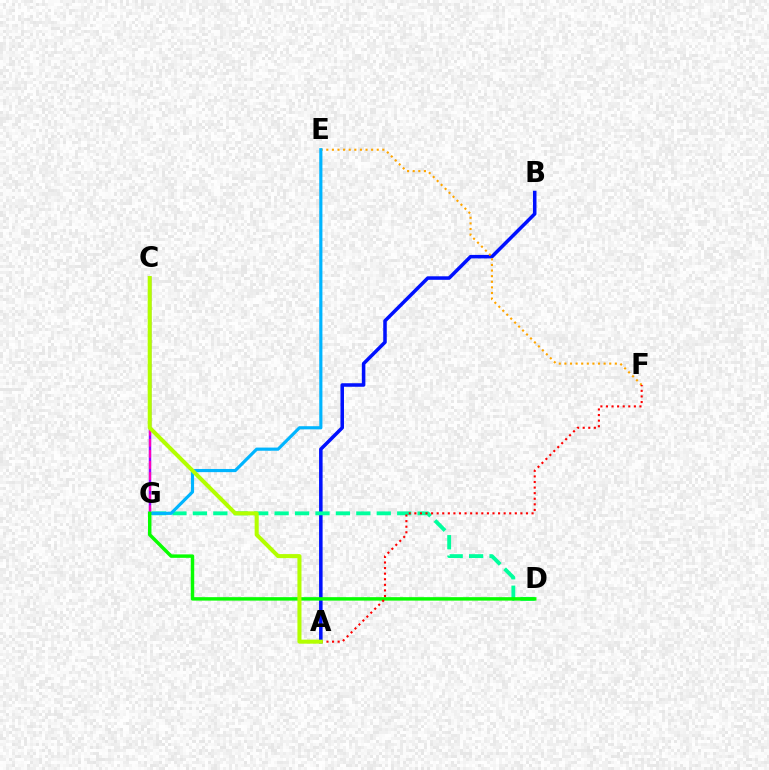{('A', 'B'): [{'color': '#0010ff', 'line_style': 'solid', 'thickness': 2.54}], ('C', 'G'): [{'color': '#9b00ff', 'line_style': 'solid', 'thickness': 1.78}, {'color': '#ff00bd', 'line_style': 'dashed', 'thickness': 1.5}], ('D', 'G'): [{'color': '#00ff9d', 'line_style': 'dashed', 'thickness': 2.78}, {'color': '#08ff00', 'line_style': 'solid', 'thickness': 2.49}], ('E', 'F'): [{'color': '#ffa500', 'line_style': 'dotted', 'thickness': 1.52}], ('E', 'G'): [{'color': '#00b5ff', 'line_style': 'solid', 'thickness': 2.27}], ('A', 'F'): [{'color': '#ff0000', 'line_style': 'dotted', 'thickness': 1.52}], ('A', 'C'): [{'color': '#b3ff00', 'line_style': 'solid', 'thickness': 2.91}]}